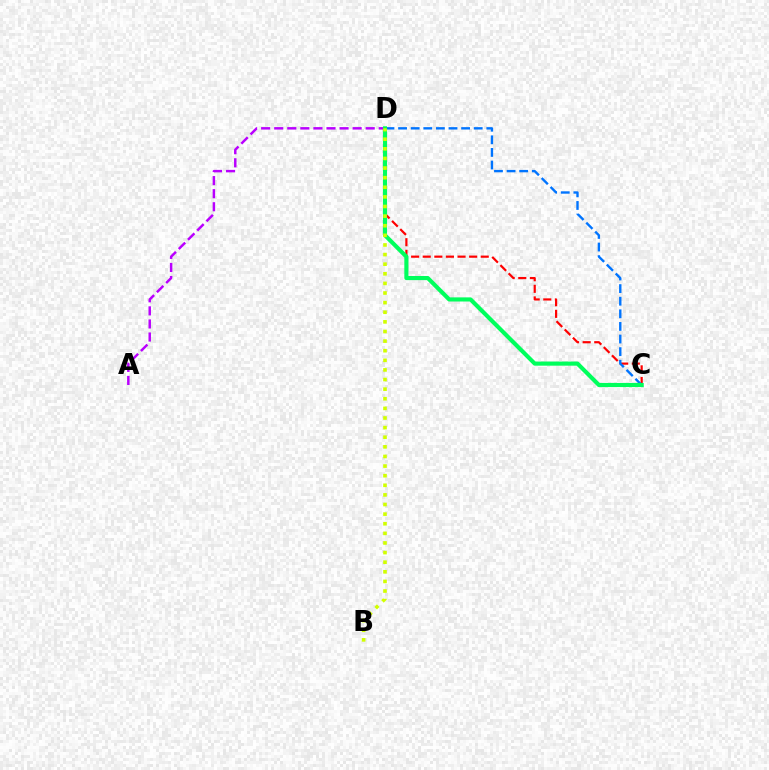{('A', 'D'): [{'color': '#b900ff', 'line_style': 'dashed', 'thickness': 1.78}], ('C', 'D'): [{'color': '#ff0000', 'line_style': 'dashed', 'thickness': 1.58}, {'color': '#0074ff', 'line_style': 'dashed', 'thickness': 1.71}, {'color': '#00ff5c', 'line_style': 'solid', 'thickness': 2.97}], ('B', 'D'): [{'color': '#d1ff00', 'line_style': 'dotted', 'thickness': 2.61}]}